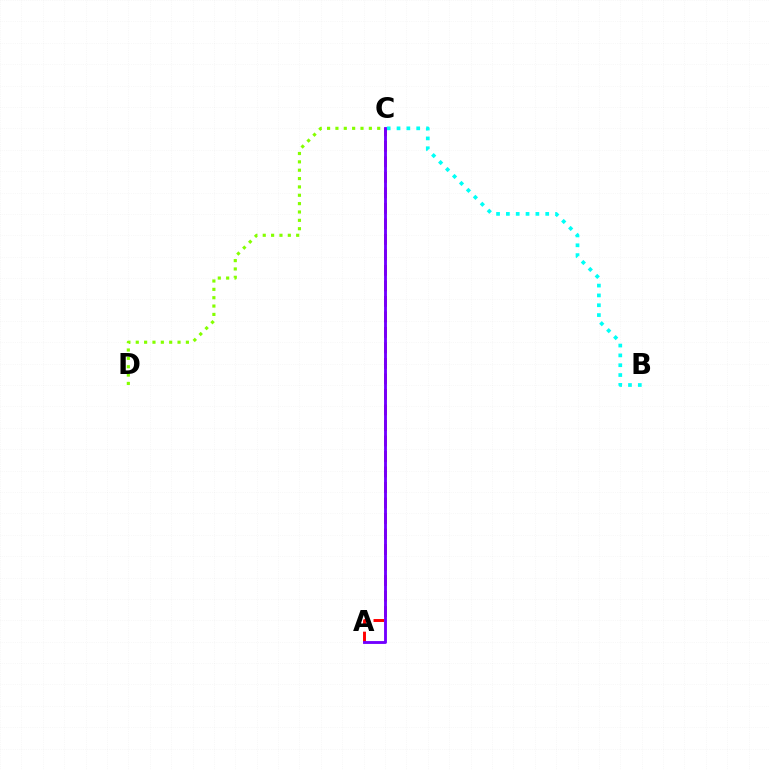{('B', 'C'): [{'color': '#00fff6', 'line_style': 'dotted', 'thickness': 2.67}], ('A', 'C'): [{'color': '#ff0000', 'line_style': 'dashed', 'thickness': 2.11}, {'color': '#7200ff', 'line_style': 'solid', 'thickness': 2.06}], ('C', 'D'): [{'color': '#84ff00', 'line_style': 'dotted', 'thickness': 2.27}]}